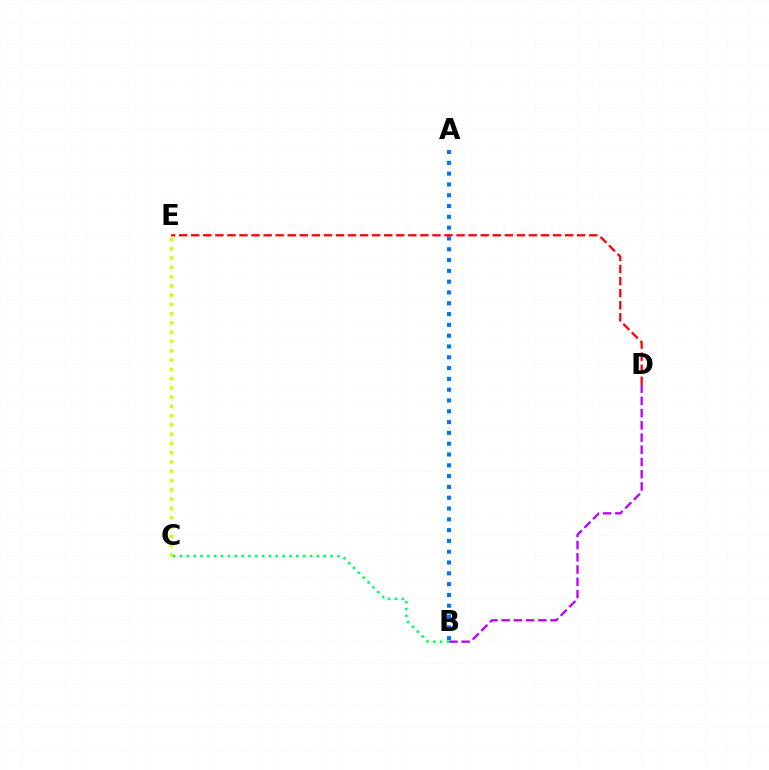{('C', 'E'): [{'color': '#d1ff00', 'line_style': 'dotted', 'thickness': 2.52}], ('A', 'B'): [{'color': '#0074ff', 'line_style': 'dotted', 'thickness': 2.94}], ('B', 'D'): [{'color': '#b900ff', 'line_style': 'dashed', 'thickness': 1.66}], ('B', 'C'): [{'color': '#00ff5c', 'line_style': 'dotted', 'thickness': 1.86}], ('D', 'E'): [{'color': '#ff0000', 'line_style': 'dashed', 'thickness': 1.64}]}